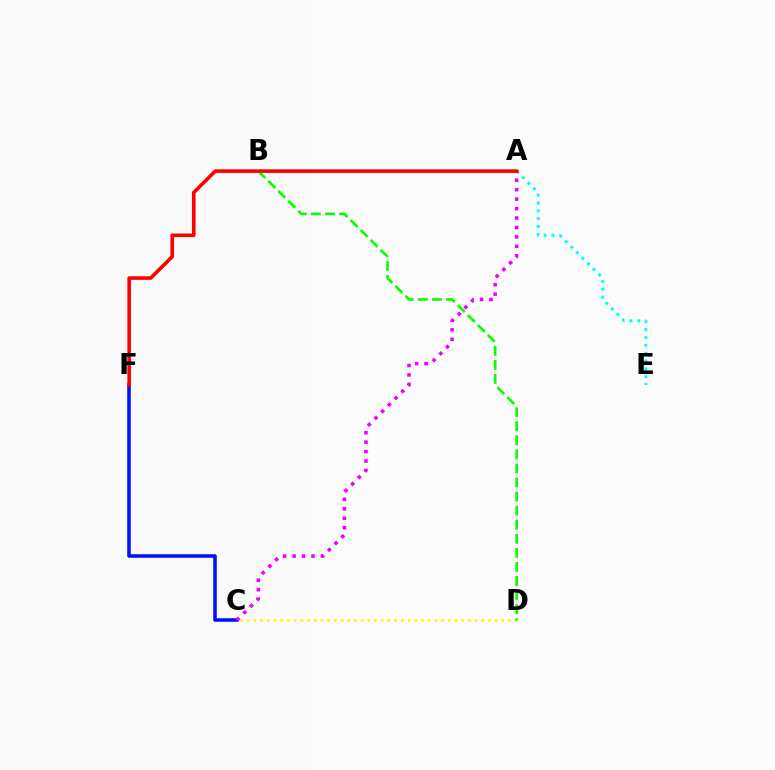{('C', 'F'): [{'color': '#0010ff', 'line_style': 'solid', 'thickness': 2.56}], ('C', 'D'): [{'color': '#fcf500', 'line_style': 'dotted', 'thickness': 1.82}], ('A', 'E'): [{'color': '#00fff6', 'line_style': 'dotted', 'thickness': 2.14}], ('A', 'C'): [{'color': '#ee00ff', 'line_style': 'dotted', 'thickness': 2.57}], ('B', 'D'): [{'color': '#08ff00', 'line_style': 'dashed', 'thickness': 1.91}], ('A', 'F'): [{'color': '#ff0000', 'line_style': 'solid', 'thickness': 2.59}]}